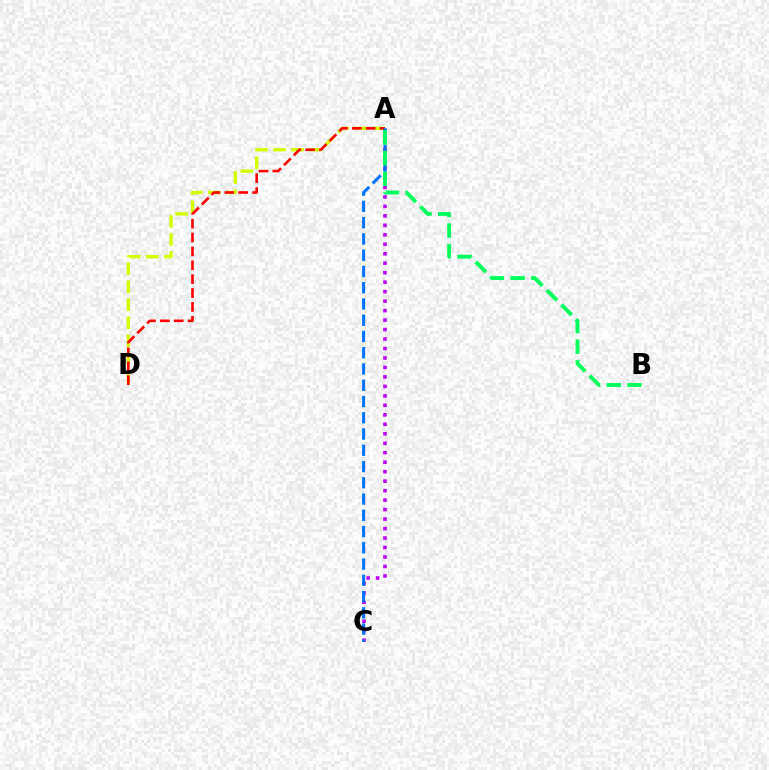{('A', 'C'): [{'color': '#b900ff', 'line_style': 'dotted', 'thickness': 2.57}, {'color': '#0074ff', 'line_style': 'dashed', 'thickness': 2.21}], ('A', 'D'): [{'color': '#d1ff00', 'line_style': 'dashed', 'thickness': 2.45}, {'color': '#ff0000', 'line_style': 'dashed', 'thickness': 1.88}], ('A', 'B'): [{'color': '#00ff5c', 'line_style': 'dashed', 'thickness': 2.81}]}